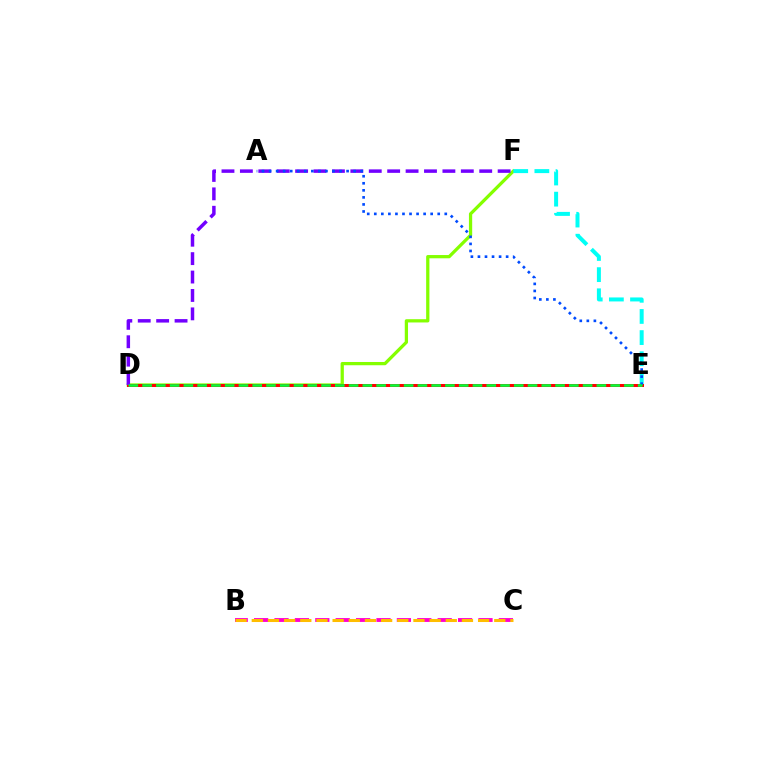{('D', 'F'): [{'color': '#84ff00', 'line_style': 'solid', 'thickness': 2.34}, {'color': '#7200ff', 'line_style': 'dashed', 'thickness': 2.5}], ('E', 'F'): [{'color': '#00fff6', 'line_style': 'dashed', 'thickness': 2.87}], ('D', 'E'): [{'color': '#ff0000', 'line_style': 'solid', 'thickness': 2.17}, {'color': '#00ff39', 'line_style': 'dashed', 'thickness': 1.87}], ('B', 'C'): [{'color': '#ff00cf', 'line_style': 'dashed', 'thickness': 2.77}, {'color': '#ffbd00', 'line_style': 'dashed', 'thickness': 2.2}], ('A', 'E'): [{'color': '#004bff', 'line_style': 'dotted', 'thickness': 1.91}]}